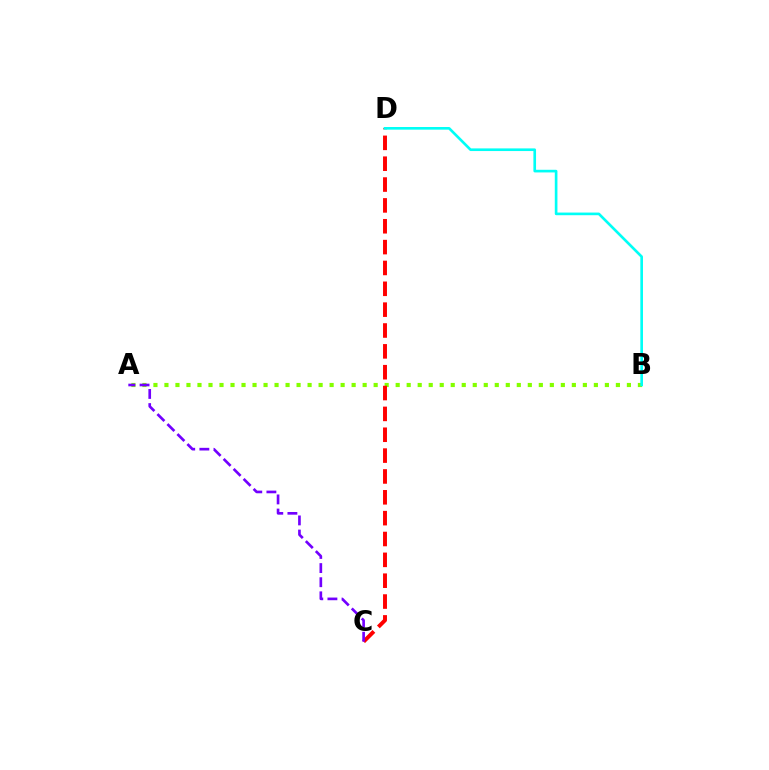{('A', 'B'): [{'color': '#84ff00', 'line_style': 'dotted', 'thickness': 2.99}], ('C', 'D'): [{'color': '#ff0000', 'line_style': 'dashed', 'thickness': 2.83}], ('B', 'D'): [{'color': '#00fff6', 'line_style': 'solid', 'thickness': 1.91}], ('A', 'C'): [{'color': '#7200ff', 'line_style': 'dashed', 'thickness': 1.92}]}